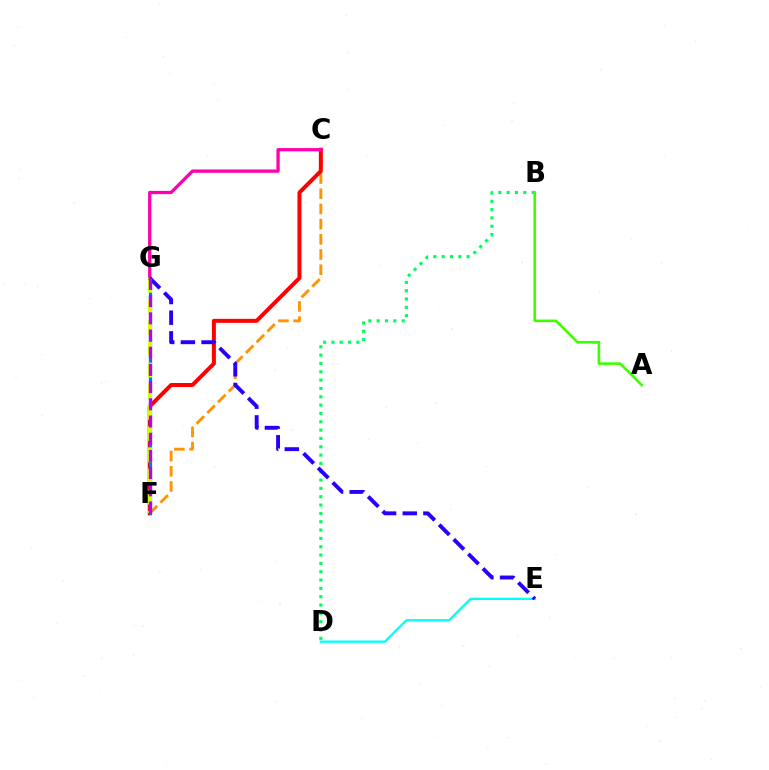{('D', 'E'): [{'color': '#00fff6', 'line_style': 'solid', 'thickness': 1.66}], ('C', 'F'): [{'color': '#ff9400', 'line_style': 'dashed', 'thickness': 2.06}, {'color': '#ff0000', 'line_style': 'solid', 'thickness': 2.87}], ('B', 'D'): [{'color': '#00ff5c', 'line_style': 'dotted', 'thickness': 2.26}], ('F', 'G'): [{'color': '#0074ff', 'line_style': 'solid', 'thickness': 2.32}, {'color': '#d1ff00', 'line_style': 'dashed', 'thickness': 2.88}, {'color': '#b900ff', 'line_style': 'dashed', 'thickness': 2.34}], ('A', 'B'): [{'color': '#3dff00', 'line_style': 'solid', 'thickness': 1.88}], ('C', 'G'): [{'color': '#ff00ac', 'line_style': 'solid', 'thickness': 2.36}], ('E', 'G'): [{'color': '#2500ff', 'line_style': 'dashed', 'thickness': 2.8}]}